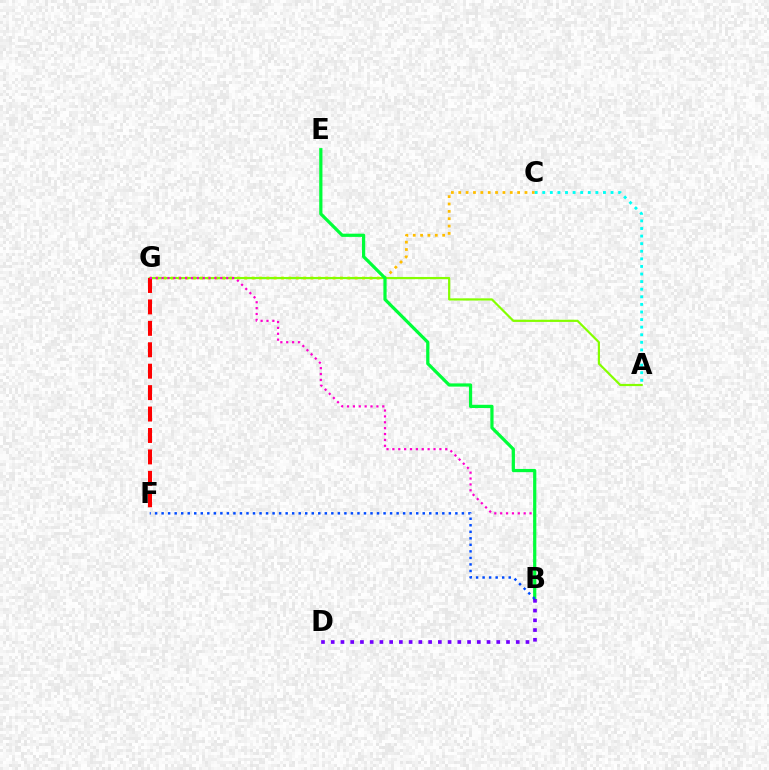{('C', 'G'): [{'color': '#ffbd00', 'line_style': 'dotted', 'thickness': 2.0}], ('A', 'C'): [{'color': '#00fff6', 'line_style': 'dotted', 'thickness': 2.06}], ('A', 'G'): [{'color': '#84ff00', 'line_style': 'solid', 'thickness': 1.58}], ('F', 'G'): [{'color': '#ff0000', 'line_style': 'dashed', 'thickness': 2.91}], ('B', 'G'): [{'color': '#ff00cf', 'line_style': 'dotted', 'thickness': 1.6}], ('B', 'E'): [{'color': '#00ff39', 'line_style': 'solid', 'thickness': 2.31}], ('B', 'D'): [{'color': '#7200ff', 'line_style': 'dotted', 'thickness': 2.65}], ('B', 'F'): [{'color': '#004bff', 'line_style': 'dotted', 'thickness': 1.77}]}